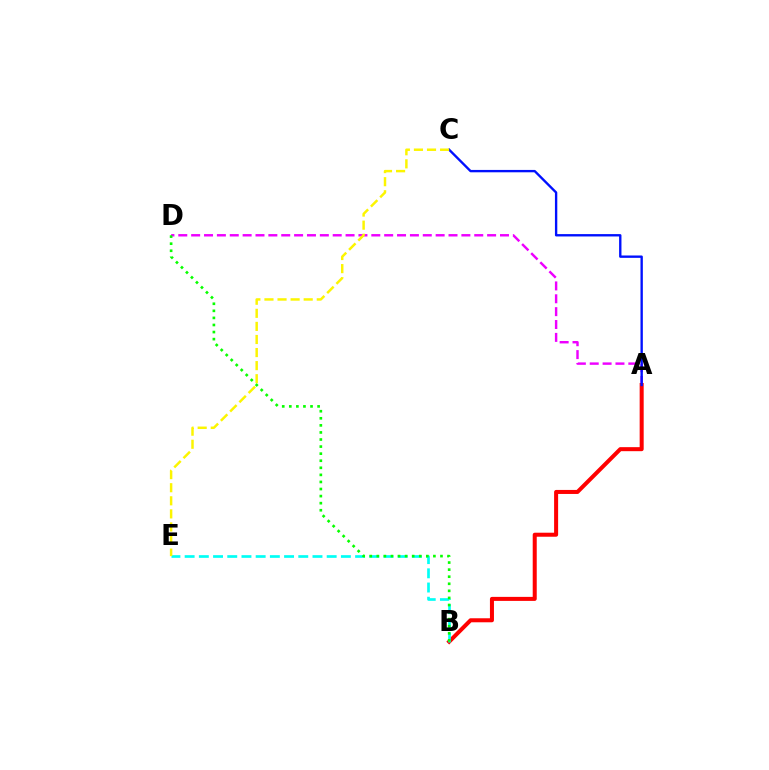{('A', 'D'): [{'color': '#ee00ff', 'line_style': 'dashed', 'thickness': 1.75}], ('A', 'B'): [{'color': '#ff0000', 'line_style': 'solid', 'thickness': 2.9}], ('A', 'C'): [{'color': '#0010ff', 'line_style': 'solid', 'thickness': 1.7}], ('B', 'E'): [{'color': '#00fff6', 'line_style': 'dashed', 'thickness': 1.93}], ('C', 'E'): [{'color': '#fcf500', 'line_style': 'dashed', 'thickness': 1.78}], ('B', 'D'): [{'color': '#08ff00', 'line_style': 'dotted', 'thickness': 1.92}]}